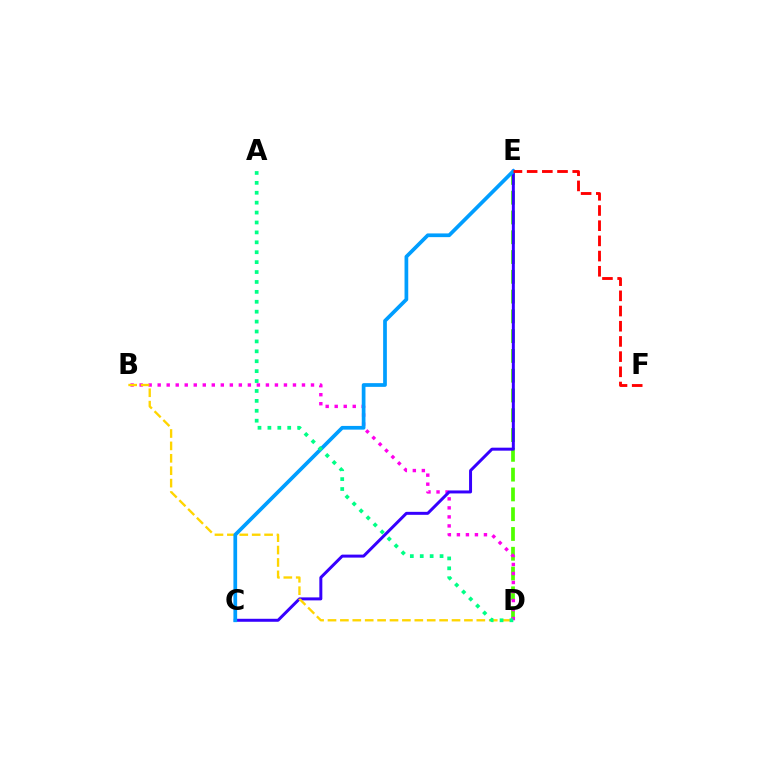{('D', 'E'): [{'color': '#4fff00', 'line_style': 'dashed', 'thickness': 2.69}], ('B', 'D'): [{'color': '#ff00ed', 'line_style': 'dotted', 'thickness': 2.45}, {'color': '#ffd500', 'line_style': 'dashed', 'thickness': 1.68}], ('C', 'E'): [{'color': '#3700ff', 'line_style': 'solid', 'thickness': 2.15}, {'color': '#009eff', 'line_style': 'solid', 'thickness': 2.67}], ('E', 'F'): [{'color': '#ff0000', 'line_style': 'dashed', 'thickness': 2.06}], ('A', 'D'): [{'color': '#00ff86', 'line_style': 'dotted', 'thickness': 2.69}]}